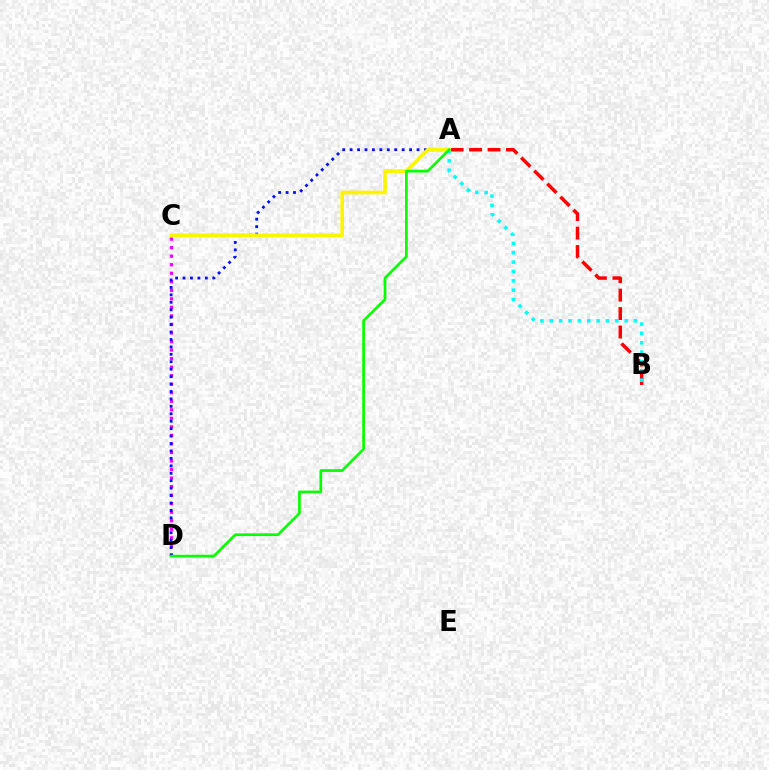{('A', 'B'): [{'color': '#ff0000', 'line_style': 'dashed', 'thickness': 2.51}, {'color': '#00fff6', 'line_style': 'dotted', 'thickness': 2.54}], ('C', 'D'): [{'color': '#ee00ff', 'line_style': 'dotted', 'thickness': 2.32}], ('A', 'D'): [{'color': '#0010ff', 'line_style': 'dotted', 'thickness': 2.02}, {'color': '#08ff00', 'line_style': 'solid', 'thickness': 1.96}], ('A', 'C'): [{'color': '#fcf500', 'line_style': 'solid', 'thickness': 2.61}]}